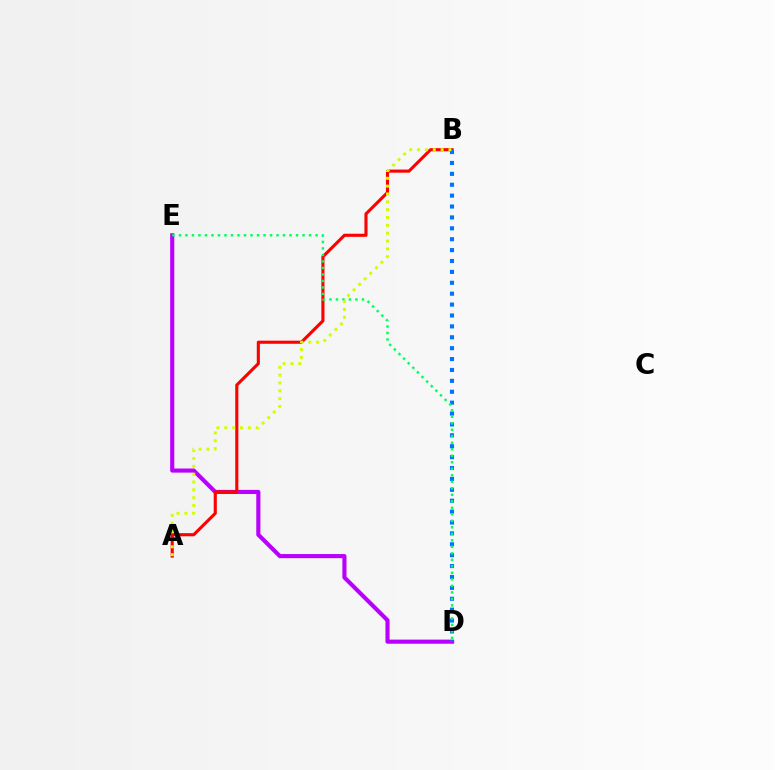{('D', 'E'): [{'color': '#b900ff', 'line_style': 'solid', 'thickness': 2.97}, {'color': '#00ff5c', 'line_style': 'dotted', 'thickness': 1.77}], ('A', 'B'): [{'color': '#ff0000', 'line_style': 'solid', 'thickness': 2.24}, {'color': '#d1ff00', 'line_style': 'dotted', 'thickness': 2.13}], ('B', 'D'): [{'color': '#0074ff', 'line_style': 'dotted', 'thickness': 2.96}]}